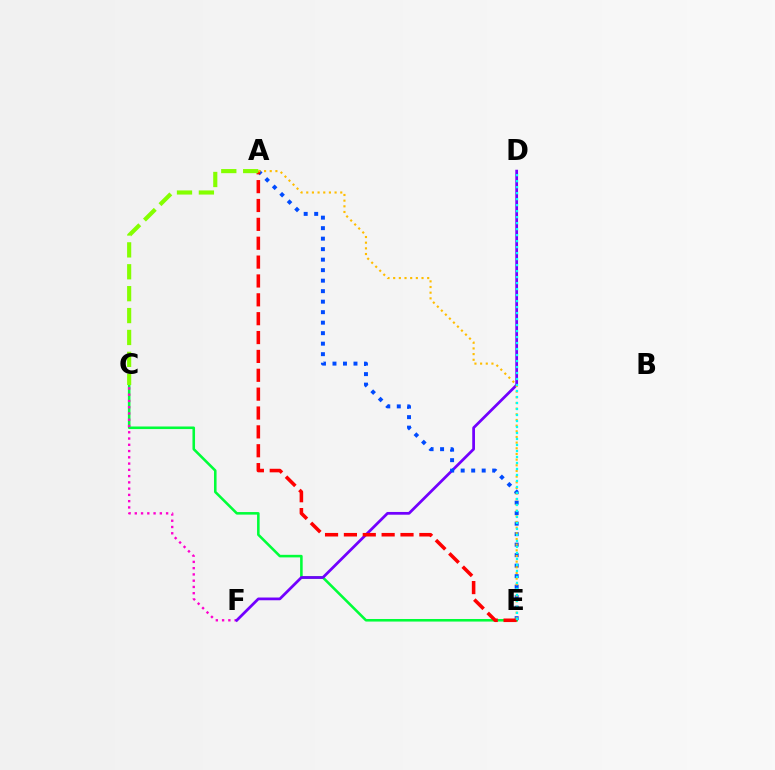{('C', 'E'): [{'color': '#00ff39', 'line_style': 'solid', 'thickness': 1.85}], ('C', 'F'): [{'color': '#ff00cf', 'line_style': 'dotted', 'thickness': 1.7}], ('D', 'F'): [{'color': '#7200ff', 'line_style': 'solid', 'thickness': 1.98}], ('A', 'E'): [{'color': '#004bff', 'line_style': 'dotted', 'thickness': 2.85}, {'color': '#ff0000', 'line_style': 'dashed', 'thickness': 2.56}, {'color': '#ffbd00', 'line_style': 'dotted', 'thickness': 1.54}], ('A', 'C'): [{'color': '#84ff00', 'line_style': 'dashed', 'thickness': 2.97}], ('D', 'E'): [{'color': '#00fff6', 'line_style': 'dotted', 'thickness': 1.63}]}